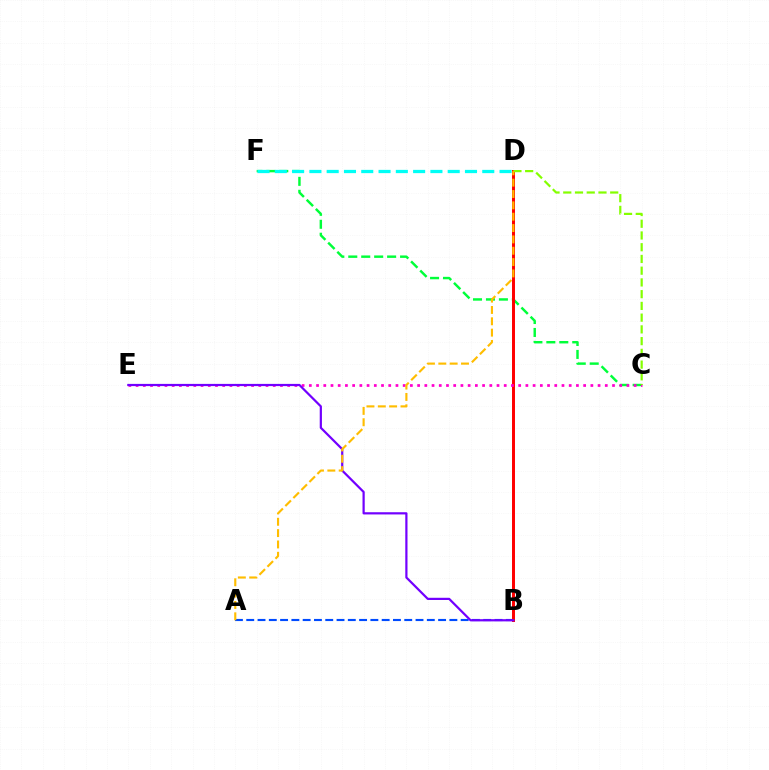{('A', 'B'): [{'color': '#004bff', 'line_style': 'dashed', 'thickness': 1.53}], ('C', 'F'): [{'color': '#00ff39', 'line_style': 'dashed', 'thickness': 1.76}], ('B', 'D'): [{'color': '#ff0000', 'line_style': 'solid', 'thickness': 2.14}], ('C', 'E'): [{'color': '#ff00cf', 'line_style': 'dotted', 'thickness': 1.96}], ('B', 'E'): [{'color': '#7200ff', 'line_style': 'solid', 'thickness': 1.59}], ('C', 'D'): [{'color': '#84ff00', 'line_style': 'dashed', 'thickness': 1.59}], ('D', 'F'): [{'color': '#00fff6', 'line_style': 'dashed', 'thickness': 2.35}], ('A', 'D'): [{'color': '#ffbd00', 'line_style': 'dashed', 'thickness': 1.54}]}